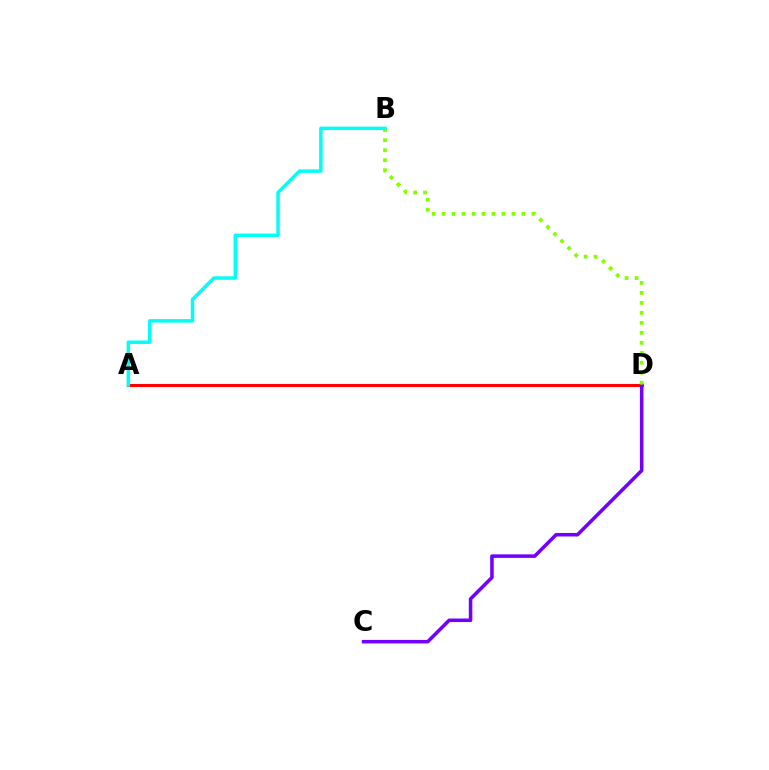{('A', 'D'): [{'color': '#ff0000', 'line_style': 'solid', 'thickness': 2.22}], ('C', 'D'): [{'color': '#7200ff', 'line_style': 'solid', 'thickness': 2.54}], ('B', 'D'): [{'color': '#84ff00', 'line_style': 'dotted', 'thickness': 2.71}], ('A', 'B'): [{'color': '#00fff6', 'line_style': 'solid', 'thickness': 2.51}]}